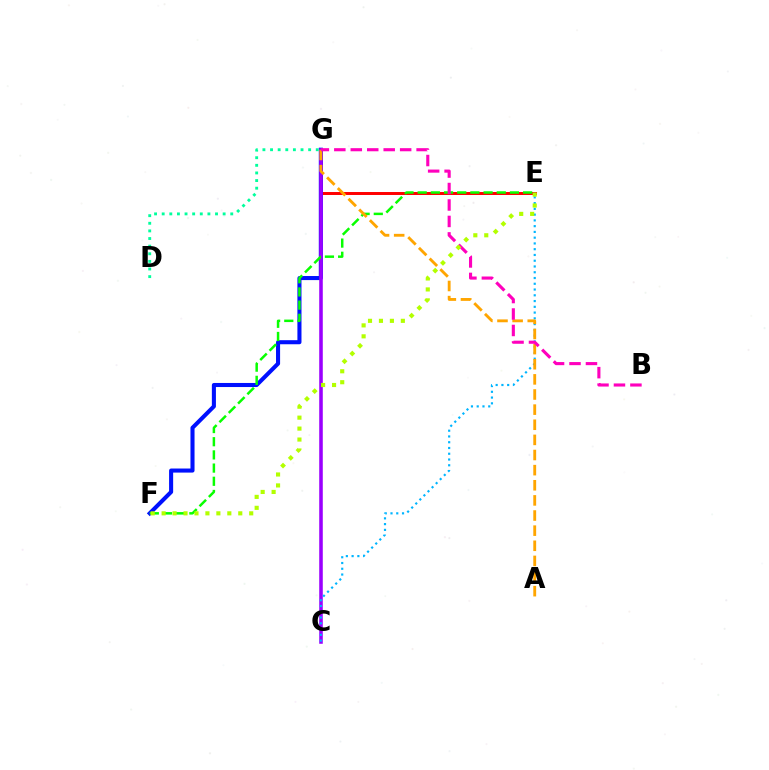{('E', 'G'): [{'color': '#ff0000', 'line_style': 'solid', 'thickness': 2.14}], ('F', 'G'): [{'color': '#0010ff', 'line_style': 'solid', 'thickness': 2.93}], ('C', 'G'): [{'color': '#9b00ff', 'line_style': 'solid', 'thickness': 2.56}], ('E', 'F'): [{'color': '#08ff00', 'line_style': 'dashed', 'thickness': 1.79}, {'color': '#b3ff00', 'line_style': 'dotted', 'thickness': 2.97}], ('C', 'E'): [{'color': '#00b5ff', 'line_style': 'dotted', 'thickness': 1.57}], ('A', 'G'): [{'color': '#ffa500', 'line_style': 'dashed', 'thickness': 2.06}], ('D', 'G'): [{'color': '#00ff9d', 'line_style': 'dotted', 'thickness': 2.07}], ('B', 'G'): [{'color': '#ff00bd', 'line_style': 'dashed', 'thickness': 2.24}]}